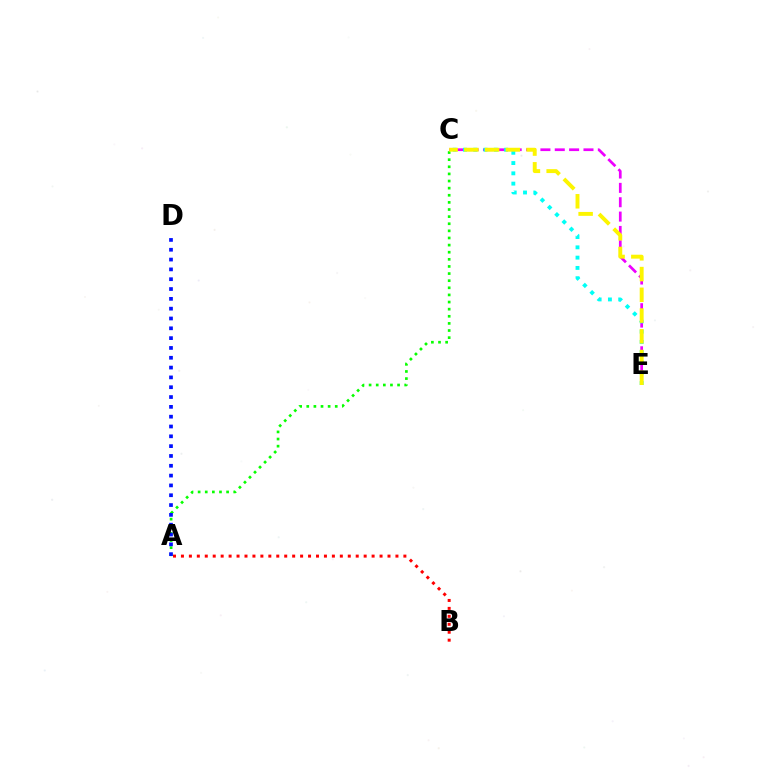{('C', 'E'): [{'color': '#ee00ff', 'line_style': 'dashed', 'thickness': 1.95}, {'color': '#00fff6', 'line_style': 'dotted', 'thickness': 2.79}, {'color': '#fcf500', 'line_style': 'dashed', 'thickness': 2.82}], ('A', 'C'): [{'color': '#08ff00', 'line_style': 'dotted', 'thickness': 1.93}], ('A', 'D'): [{'color': '#0010ff', 'line_style': 'dotted', 'thickness': 2.67}], ('A', 'B'): [{'color': '#ff0000', 'line_style': 'dotted', 'thickness': 2.16}]}